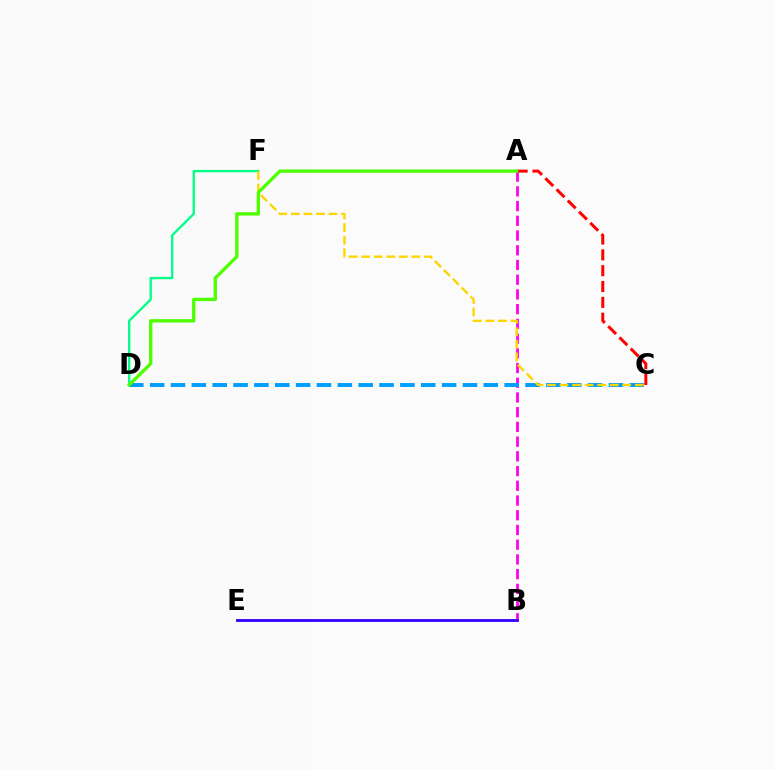{('D', 'F'): [{'color': '#00ff86', 'line_style': 'solid', 'thickness': 1.69}], ('A', 'B'): [{'color': '#ff00ed', 'line_style': 'dashed', 'thickness': 2.0}], ('C', 'D'): [{'color': '#009eff', 'line_style': 'dashed', 'thickness': 2.83}], ('C', 'F'): [{'color': '#ffd500', 'line_style': 'dashed', 'thickness': 1.71}], ('A', 'C'): [{'color': '#ff0000', 'line_style': 'dashed', 'thickness': 2.15}], ('B', 'E'): [{'color': '#3700ff', 'line_style': 'solid', 'thickness': 2.06}], ('A', 'D'): [{'color': '#4fff00', 'line_style': 'solid', 'thickness': 2.4}]}